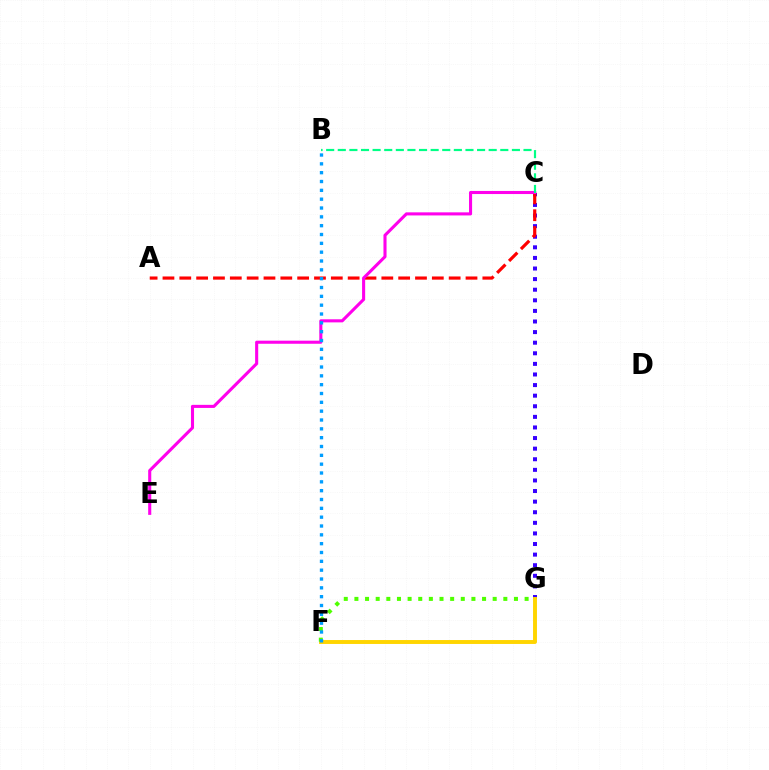{('C', 'G'): [{'color': '#3700ff', 'line_style': 'dotted', 'thickness': 2.88}], ('A', 'C'): [{'color': '#ff0000', 'line_style': 'dashed', 'thickness': 2.29}], ('F', 'G'): [{'color': '#ffd500', 'line_style': 'solid', 'thickness': 2.82}, {'color': '#4fff00', 'line_style': 'dotted', 'thickness': 2.89}], ('C', 'E'): [{'color': '#ff00ed', 'line_style': 'solid', 'thickness': 2.22}], ('B', 'C'): [{'color': '#00ff86', 'line_style': 'dashed', 'thickness': 1.58}], ('B', 'F'): [{'color': '#009eff', 'line_style': 'dotted', 'thickness': 2.4}]}